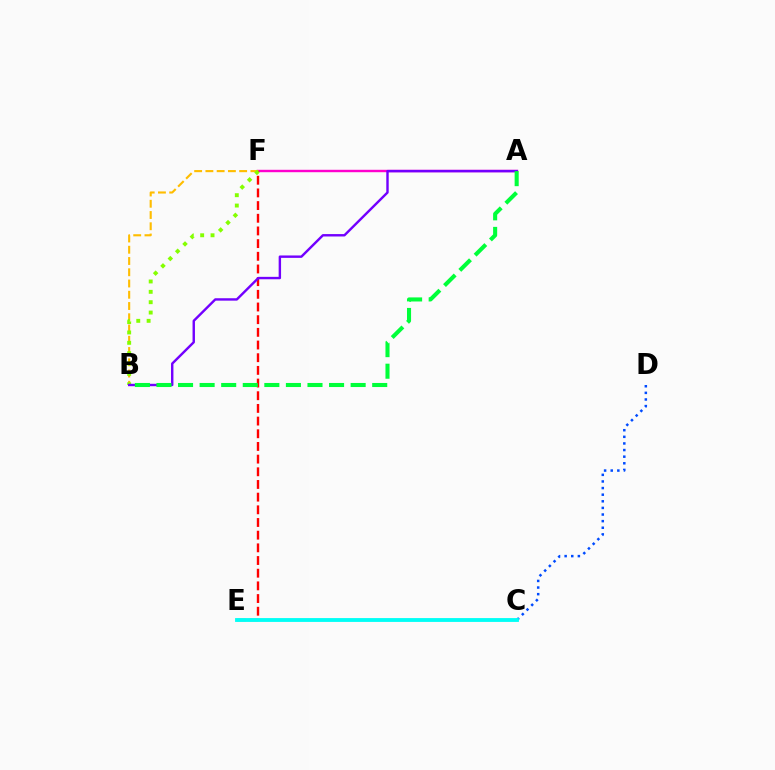{('C', 'D'): [{'color': '#004bff', 'line_style': 'dotted', 'thickness': 1.8}], ('A', 'F'): [{'color': '#ff00cf', 'line_style': 'solid', 'thickness': 1.74}], ('B', 'F'): [{'color': '#ffbd00', 'line_style': 'dashed', 'thickness': 1.53}, {'color': '#84ff00', 'line_style': 'dotted', 'thickness': 2.81}], ('E', 'F'): [{'color': '#ff0000', 'line_style': 'dashed', 'thickness': 1.72}], ('A', 'B'): [{'color': '#7200ff', 'line_style': 'solid', 'thickness': 1.74}, {'color': '#00ff39', 'line_style': 'dashed', 'thickness': 2.93}], ('C', 'E'): [{'color': '#00fff6', 'line_style': 'solid', 'thickness': 2.76}]}